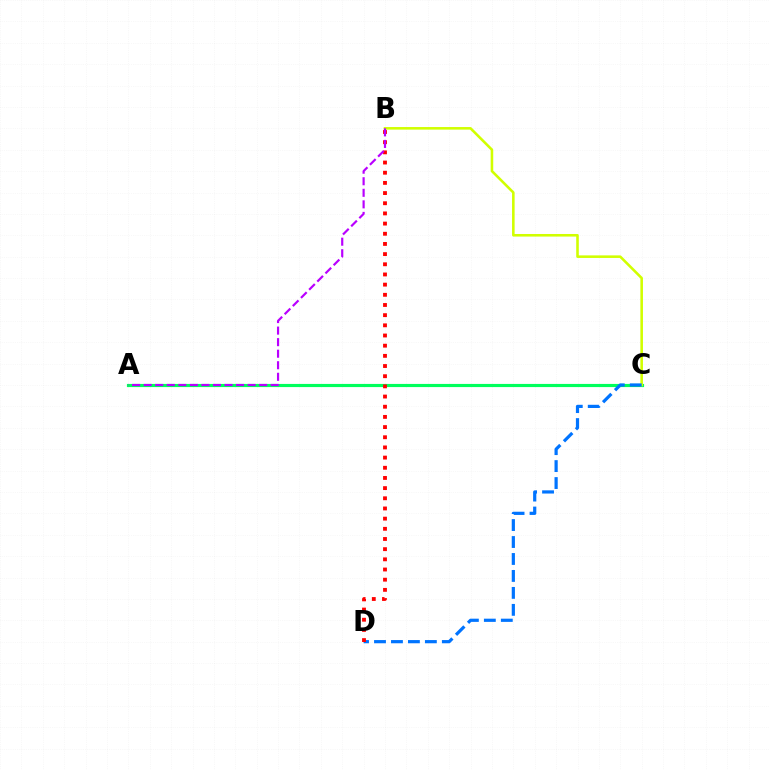{('A', 'C'): [{'color': '#00ff5c', 'line_style': 'solid', 'thickness': 2.27}], ('B', 'C'): [{'color': '#d1ff00', 'line_style': 'solid', 'thickness': 1.86}], ('C', 'D'): [{'color': '#0074ff', 'line_style': 'dashed', 'thickness': 2.3}], ('B', 'D'): [{'color': '#ff0000', 'line_style': 'dotted', 'thickness': 2.76}], ('A', 'B'): [{'color': '#b900ff', 'line_style': 'dashed', 'thickness': 1.57}]}